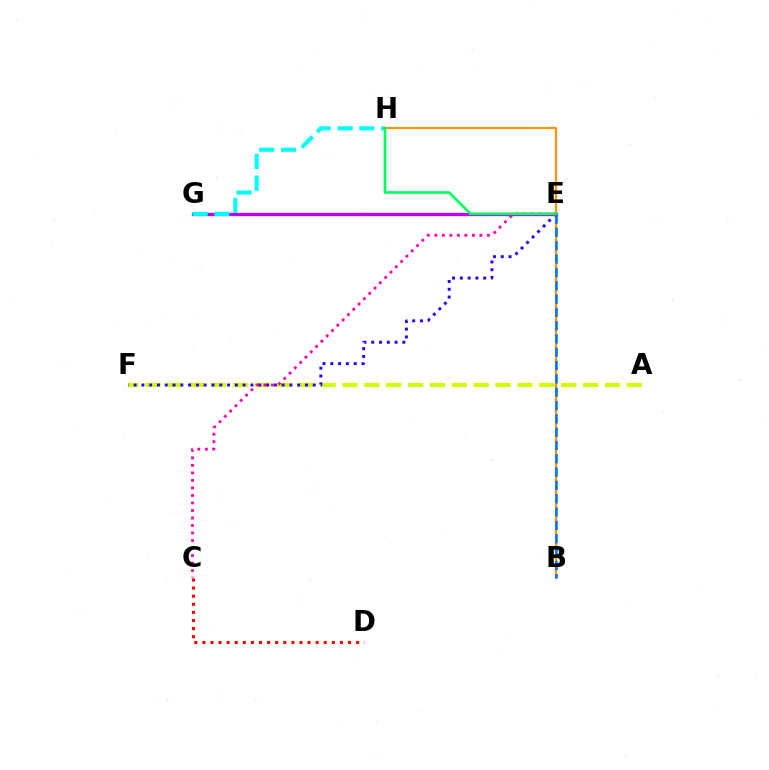{('A', 'F'): [{'color': '#d1ff00', 'line_style': 'dashed', 'thickness': 2.97}], ('E', 'G'): [{'color': '#b900ff', 'line_style': 'solid', 'thickness': 2.39}], ('G', 'H'): [{'color': '#00fff6', 'line_style': 'dashed', 'thickness': 2.96}], ('E', 'F'): [{'color': '#2500ff', 'line_style': 'dotted', 'thickness': 2.12}], ('B', 'E'): [{'color': '#3dff00', 'line_style': 'dotted', 'thickness': 1.72}, {'color': '#0074ff', 'line_style': 'dashed', 'thickness': 1.81}], ('C', 'E'): [{'color': '#ff00ac', 'line_style': 'dotted', 'thickness': 2.04}], ('B', 'H'): [{'color': '#ff9400', 'line_style': 'solid', 'thickness': 1.57}], ('E', 'H'): [{'color': '#00ff5c', 'line_style': 'solid', 'thickness': 1.91}], ('C', 'D'): [{'color': '#ff0000', 'line_style': 'dotted', 'thickness': 2.2}]}